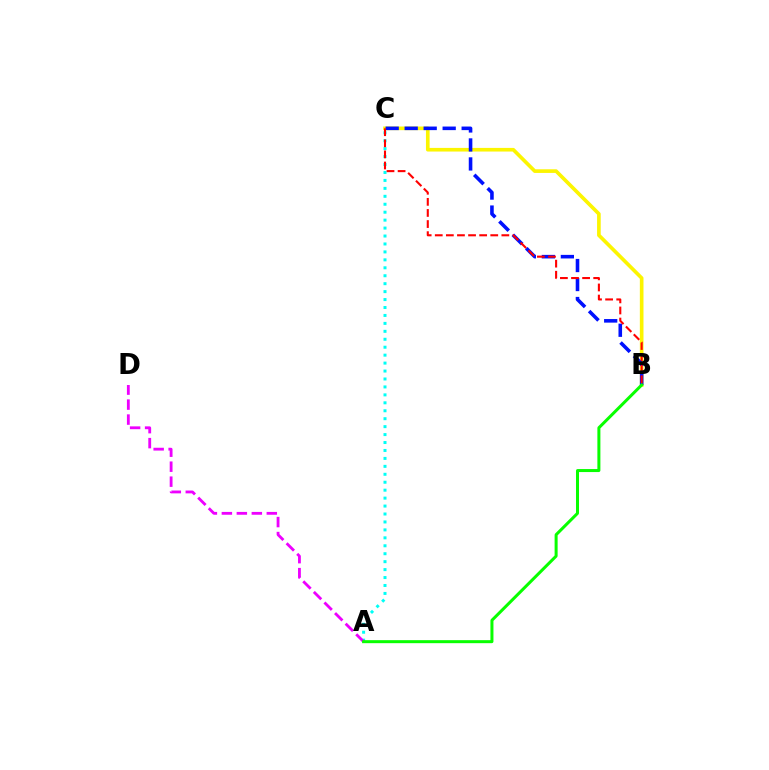{('A', 'C'): [{'color': '#00fff6', 'line_style': 'dotted', 'thickness': 2.16}], ('B', 'C'): [{'color': '#fcf500', 'line_style': 'solid', 'thickness': 2.62}, {'color': '#0010ff', 'line_style': 'dashed', 'thickness': 2.58}, {'color': '#ff0000', 'line_style': 'dashed', 'thickness': 1.51}], ('A', 'D'): [{'color': '#ee00ff', 'line_style': 'dashed', 'thickness': 2.04}], ('A', 'B'): [{'color': '#08ff00', 'line_style': 'solid', 'thickness': 2.17}]}